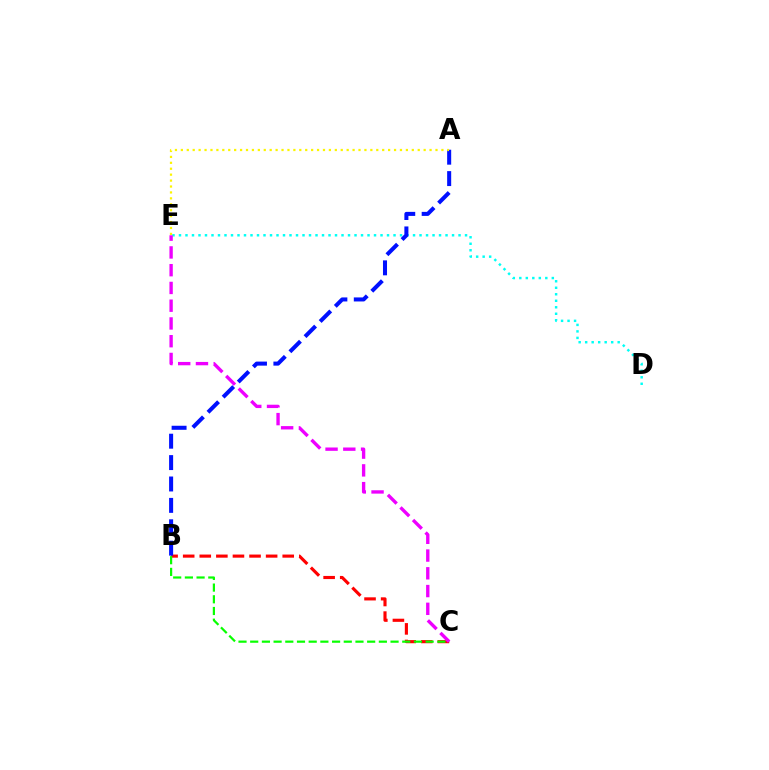{('B', 'C'): [{'color': '#ff0000', 'line_style': 'dashed', 'thickness': 2.25}, {'color': '#08ff00', 'line_style': 'dashed', 'thickness': 1.59}], ('D', 'E'): [{'color': '#00fff6', 'line_style': 'dotted', 'thickness': 1.77}], ('C', 'E'): [{'color': '#ee00ff', 'line_style': 'dashed', 'thickness': 2.41}], ('A', 'B'): [{'color': '#0010ff', 'line_style': 'dashed', 'thickness': 2.91}], ('A', 'E'): [{'color': '#fcf500', 'line_style': 'dotted', 'thickness': 1.61}]}